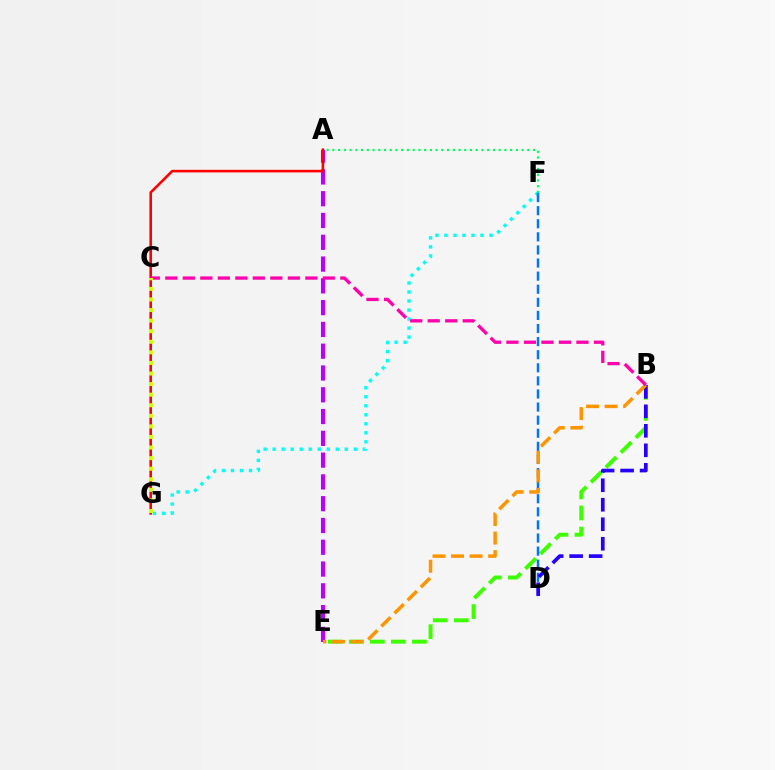{('A', 'E'): [{'color': '#b900ff', 'line_style': 'dashed', 'thickness': 2.96}], ('B', 'E'): [{'color': '#3dff00', 'line_style': 'dashed', 'thickness': 2.86}, {'color': '#ff9400', 'line_style': 'dashed', 'thickness': 2.52}], ('F', 'G'): [{'color': '#00fff6', 'line_style': 'dotted', 'thickness': 2.45}], ('D', 'F'): [{'color': '#0074ff', 'line_style': 'dashed', 'thickness': 1.78}], ('A', 'F'): [{'color': '#00ff5c', 'line_style': 'dotted', 'thickness': 1.56}], ('B', 'D'): [{'color': '#2500ff', 'line_style': 'dashed', 'thickness': 2.65}], ('A', 'G'): [{'color': '#ff0000', 'line_style': 'solid', 'thickness': 1.86}], ('B', 'C'): [{'color': '#ff00ac', 'line_style': 'dashed', 'thickness': 2.38}], ('C', 'G'): [{'color': '#d1ff00', 'line_style': 'dotted', 'thickness': 2.87}]}